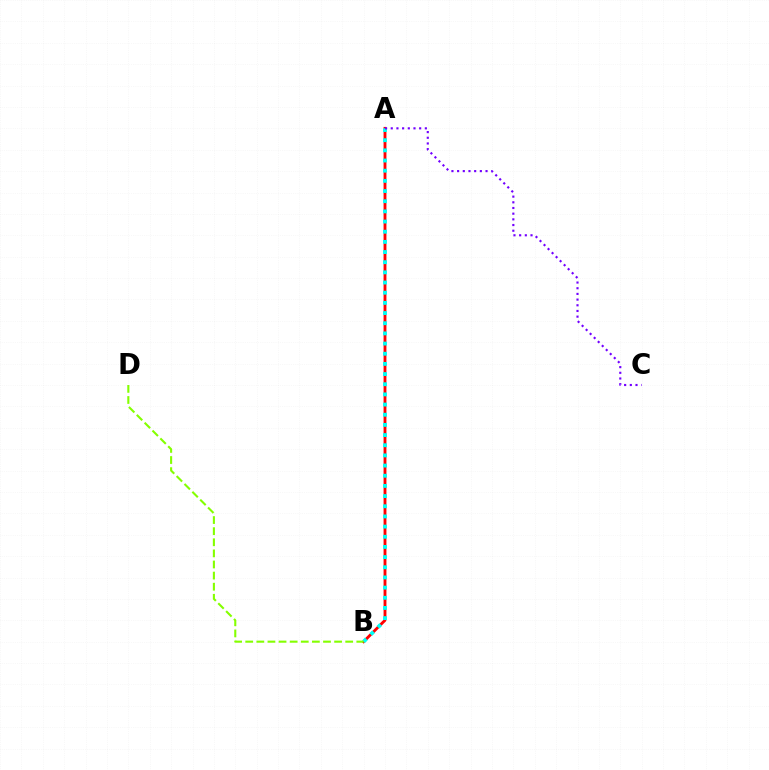{('A', 'B'): [{'color': '#ff0000', 'line_style': 'solid', 'thickness': 2.05}, {'color': '#00fff6', 'line_style': 'dotted', 'thickness': 2.76}], ('A', 'C'): [{'color': '#7200ff', 'line_style': 'dotted', 'thickness': 1.54}], ('B', 'D'): [{'color': '#84ff00', 'line_style': 'dashed', 'thickness': 1.51}]}